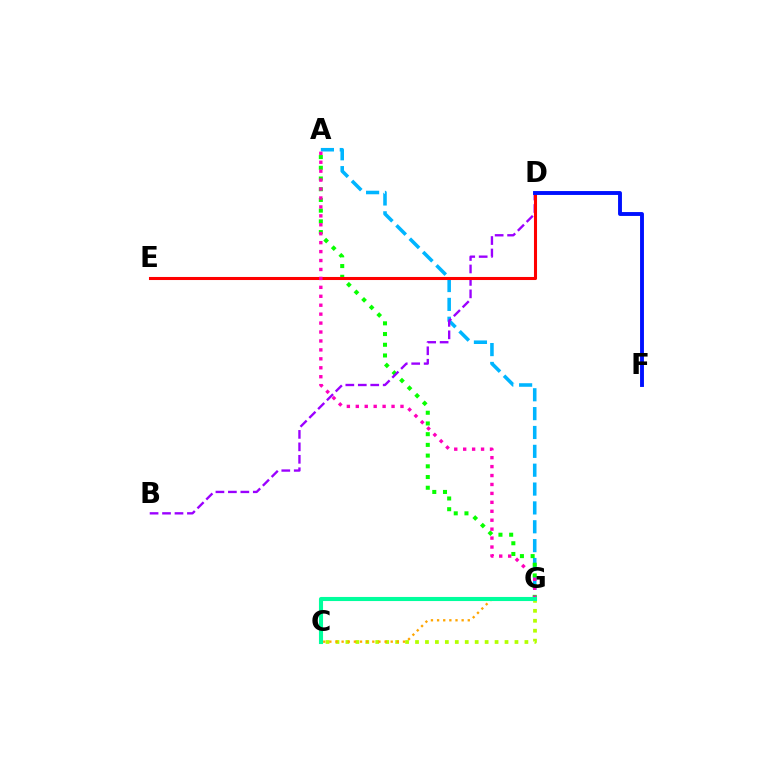{('A', 'G'): [{'color': '#00b5ff', 'line_style': 'dashed', 'thickness': 2.56}, {'color': '#08ff00', 'line_style': 'dotted', 'thickness': 2.91}, {'color': '#ff00bd', 'line_style': 'dotted', 'thickness': 2.43}], ('C', 'G'): [{'color': '#b3ff00', 'line_style': 'dotted', 'thickness': 2.7}, {'color': '#ffa500', 'line_style': 'dotted', 'thickness': 1.67}, {'color': '#00ff9d', 'line_style': 'solid', 'thickness': 2.95}], ('B', 'D'): [{'color': '#9b00ff', 'line_style': 'dashed', 'thickness': 1.69}], ('D', 'E'): [{'color': '#ff0000', 'line_style': 'solid', 'thickness': 2.21}], ('D', 'F'): [{'color': '#0010ff', 'line_style': 'solid', 'thickness': 2.8}]}